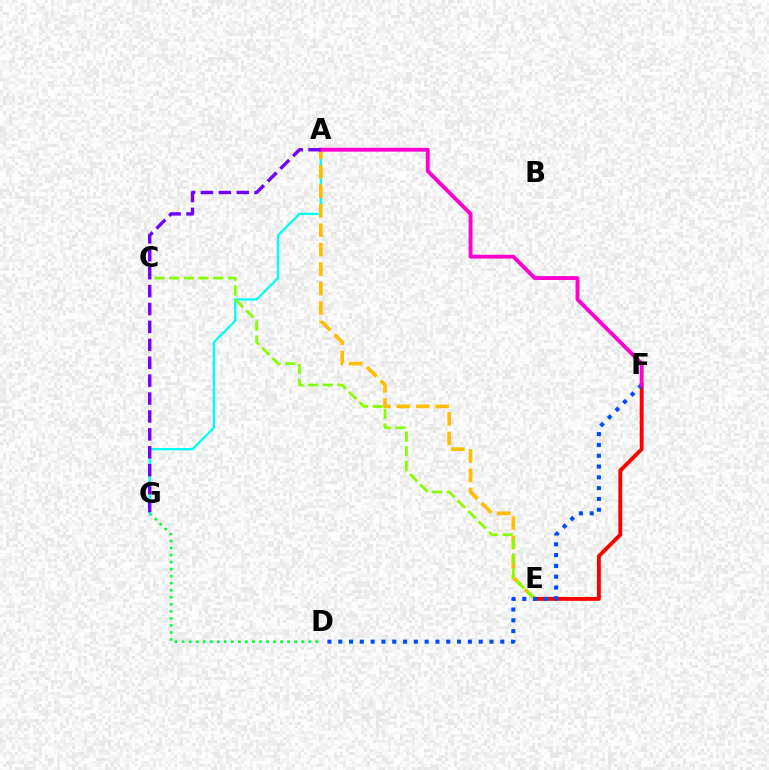{('E', 'F'): [{'color': '#ff0000', 'line_style': 'solid', 'thickness': 2.8}], ('D', 'G'): [{'color': '#00ff39', 'line_style': 'dotted', 'thickness': 1.91}], ('A', 'G'): [{'color': '#00fff6', 'line_style': 'solid', 'thickness': 1.66}, {'color': '#7200ff', 'line_style': 'dashed', 'thickness': 2.43}], ('A', 'E'): [{'color': '#ffbd00', 'line_style': 'dashed', 'thickness': 2.65}], ('C', 'E'): [{'color': '#84ff00', 'line_style': 'dashed', 'thickness': 2.0}], ('D', 'F'): [{'color': '#004bff', 'line_style': 'dotted', 'thickness': 2.93}], ('A', 'F'): [{'color': '#ff00cf', 'line_style': 'solid', 'thickness': 2.79}]}